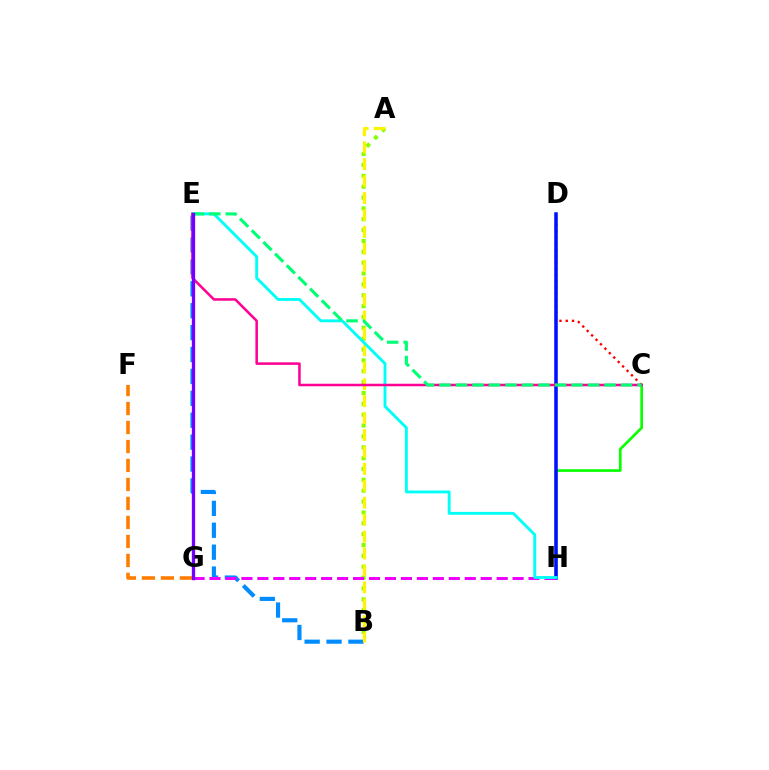{('A', 'B'): [{'color': '#84ff00', 'line_style': 'dotted', 'thickness': 2.95}, {'color': '#fcf500', 'line_style': 'dashed', 'thickness': 2.3}], ('B', 'E'): [{'color': '#008cff', 'line_style': 'dashed', 'thickness': 2.98}], ('C', 'D'): [{'color': '#ff0000', 'line_style': 'dotted', 'thickness': 1.7}], ('C', 'H'): [{'color': '#08ff00', 'line_style': 'solid', 'thickness': 1.93}], ('D', 'H'): [{'color': '#0010ff', 'line_style': 'solid', 'thickness': 2.55}], ('G', 'H'): [{'color': '#ee00ff', 'line_style': 'dashed', 'thickness': 2.17}], ('F', 'G'): [{'color': '#ff7c00', 'line_style': 'dashed', 'thickness': 2.58}], ('E', 'H'): [{'color': '#00fff6', 'line_style': 'solid', 'thickness': 2.07}], ('C', 'E'): [{'color': '#ff0094', 'line_style': 'solid', 'thickness': 1.82}, {'color': '#00ff74', 'line_style': 'dashed', 'thickness': 2.24}], ('E', 'G'): [{'color': '#7200ff', 'line_style': 'solid', 'thickness': 2.38}]}